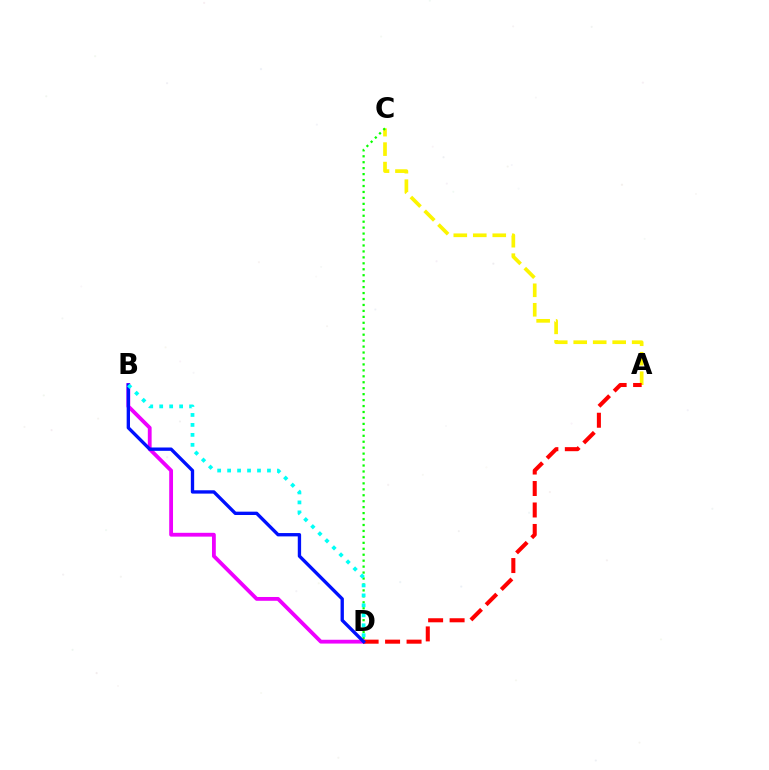{('A', 'C'): [{'color': '#fcf500', 'line_style': 'dashed', 'thickness': 2.65}], ('C', 'D'): [{'color': '#08ff00', 'line_style': 'dotted', 'thickness': 1.62}], ('B', 'D'): [{'color': '#ee00ff', 'line_style': 'solid', 'thickness': 2.74}, {'color': '#0010ff', 'line_style': 'solid', 'thickness': 2.4}, {'color': '#00fff6', 'line_style': 'dotted', 'thickness': 2.71}], ('A', 'D'): [{'color': '#ff0000', 'line_style': 'dashed', 'thickness': 2.92}]}